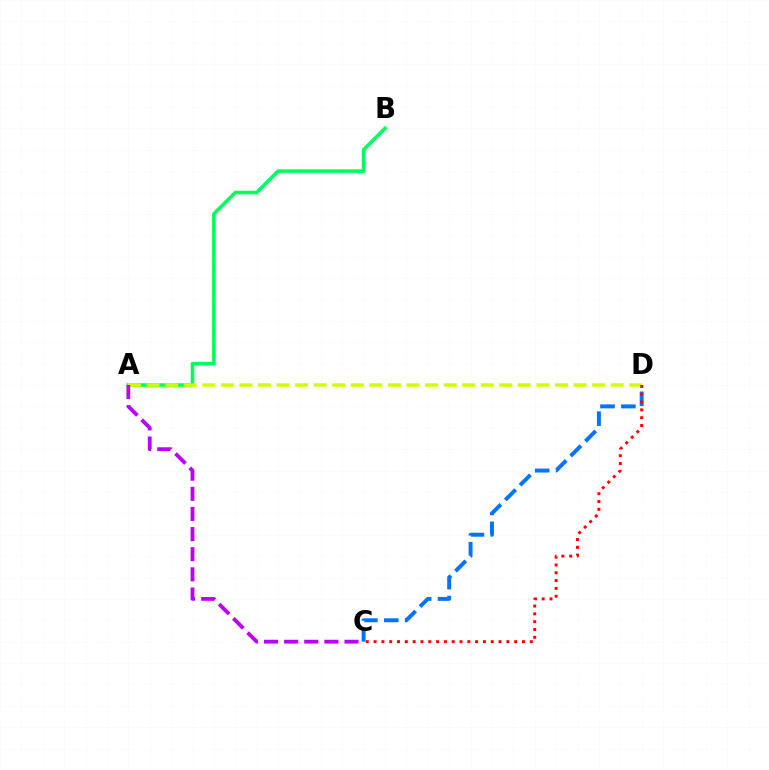{('C', 'D'): [{'color': '#0074ff', 'line_style': 'dashed', 'thickness': 2.84}, {'color': '#ff0000', 'line_style': 'dotted', 'thickness': 2.12}], ('A', 'B'): [{'color': '#00ff5c', 'line_style': 'solid', 'thickness': 2.58}], ('A', 'D'): [{'color': '#d1ff00', 'line_style': 'dashed', 'thickness': 2.52}], ('A', 'C'): [{'color': '#b900ff', 'line_style': 'dashed', 'thickness': 2.73}]}